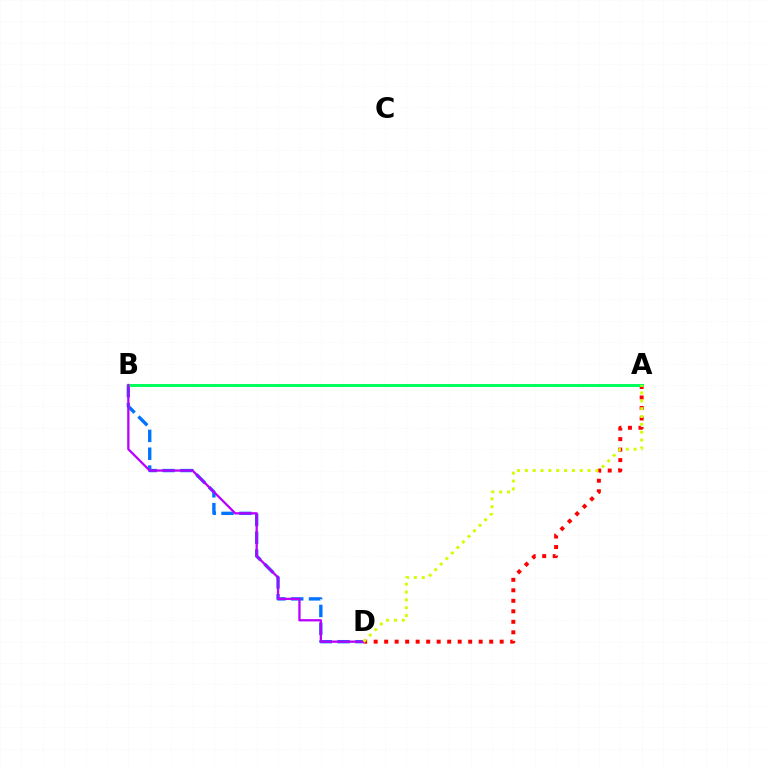{('B', 'D'): [{'color': '#0074ff', 'line_style': 'dashed', 'thickness': 2.42}, {'color': '#b900ff', 'line_style': 'solid', 'thickness': 1.64}], ('A', 'D'): [{'color': '#ff0000', 'line_style': 'dotted', 'thickness': 2.85}, {'color': '#d1ff00', 'line_style': 'dotted', 'thickness': 2.13}], ('A', 'B'): [{'color': '#00ff5c', 'line_style': 'solid', 'thickness': 2.15}]}